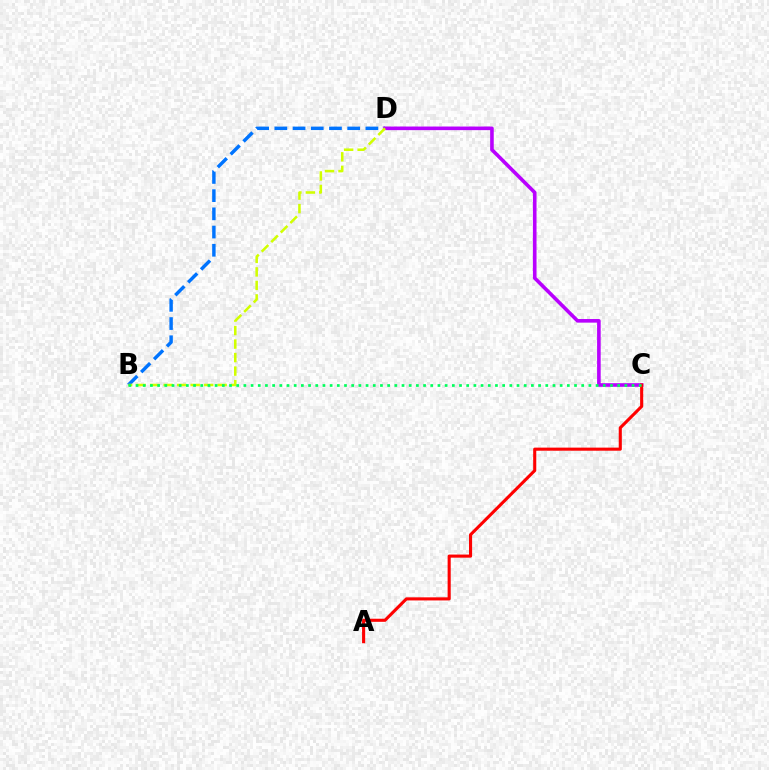{('B', 'D'): [{'color': '#0074ff', 'line_style': 'dashed', 'thickness': 2.47}, {'color': '#d1ff00', 'line_style': 'dashed', 'thickness': 1.83}], ('C', 'D'): [{'color': '#b900ff', 'line_style': 'solid', 'thickness': 2.6}], ('A', 'C'): [{'color': '#ff0000', 'line_style': 'solid', 'thickness': 2.23}], ('B', 'C'): [{'color': '#00ff5c', 'line_style': 'dotted', 'thickness': 1.95}]}